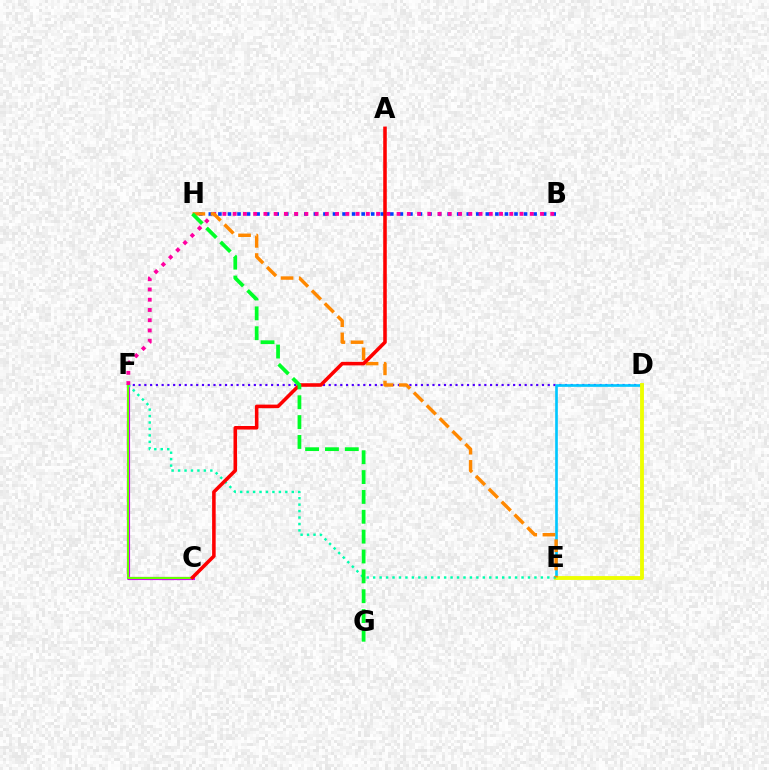{('B', 'H'): [{'color': '#003fff', 'line_style': 'dotted', 'thickness': 2.6}], ('D', 'F'): [{'color': '#4f00ff', 'line_style': 'dotted', 'thickness': 1.57}], ('D', 'E'): [{'color': '#00c7ff', 'line_style': 'solid', 'thickness': 1.91}, {'color': '#eeff00', 'line_style': 'solid', 'thickness': 2.78}], ('C', 'F'): [{'color': '#d600ff', 'line_style': 'solid', 'thickness': 2.28}, {'color': '#66ff00', 'line_style': 'solid', 'thickness': 1.53}], ('E', 'F'): [{'color': '#00ffaf', 'line_style': 'dotted', 'thickness': 1.75}], ('B', 'F'): [{'color': '#ff00a0', 'line_style': 'dotted', 'thickness': 2.78}], ('E', 'H'): [{'color': '#ff8800', 'line_style': 'dashed', 'thickness': 2.47}], ('A', 'C'): [{'color': '#ff0000', 'line_style': 'solid', 'thickness': 2.56}], ('G', 'H'): [{'color': '#00ff27', 'line_style': 'dashed', 'thickness': 2.7}]}